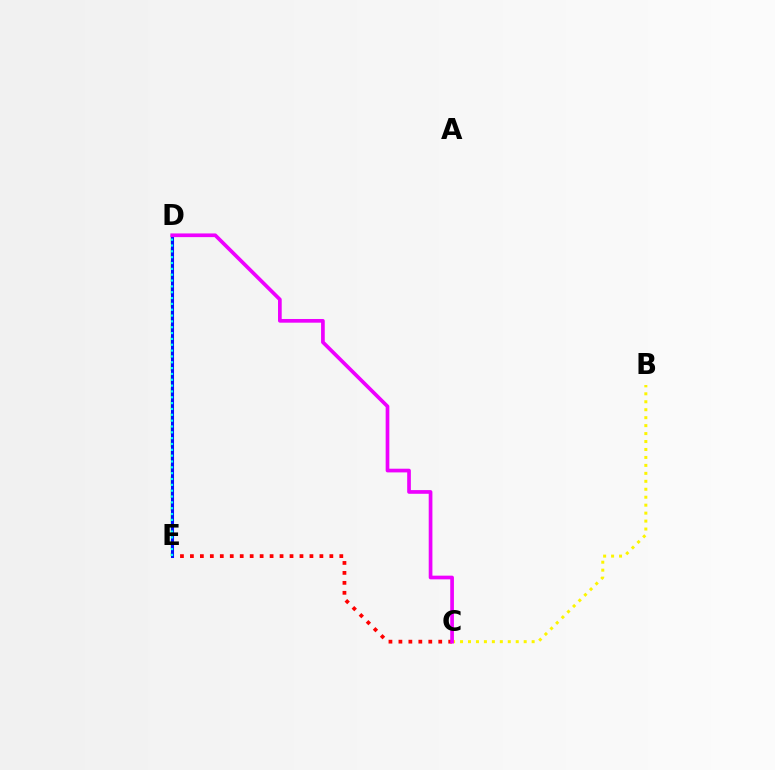{('C', 'E'): [{'color': '#ff0000', 'line_style': 'dotted', 'thickness': 2.71}], ('B', 'C'): [{'color': '#fcf500', 'line_style': 'dotted', 'thickness': 2.16}], ('D', 'E'): [{'color': '#08ff00', 'line_style': 'dashed', 'thickness': 1.73}, {'color': '#0010ff', 'line_style': 'solid', 'thickness': 2.2}, {'color': '#00fff6', 'line_style': 'dotted', 'thickness': 1.59}], ('C', 'D'): [{'color': '#ee00ff', 'line_style': 'solid', 'thickness': 2.66}]}